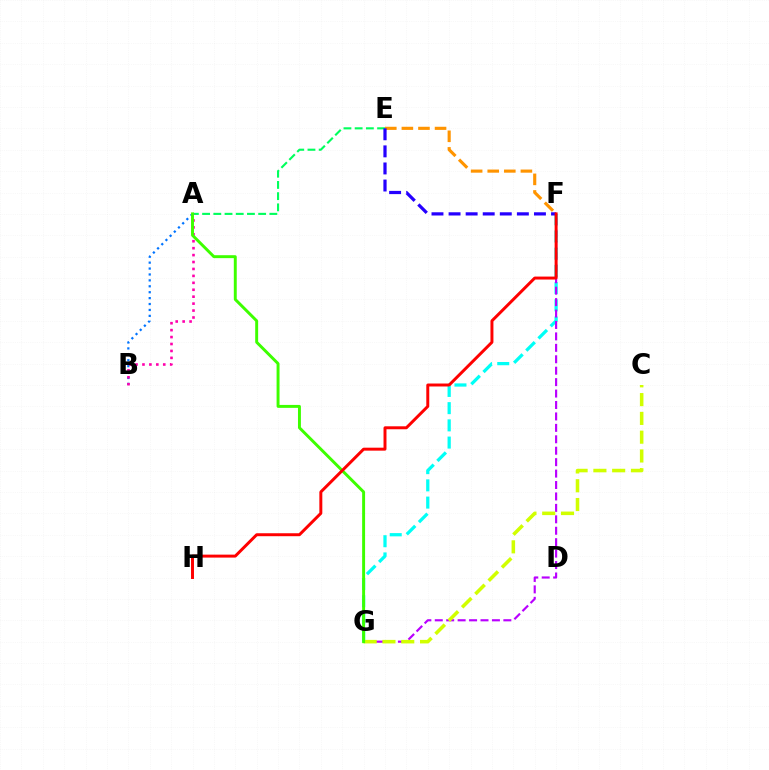{('E', 'F'): [{'color': '#ff9400', 'line_style': 'dashed', 'thickness': 2.25}, {'color': '#2500ff', 'line_style': 'dashed', 'thickness': 2.32}], ('A', 'B'): [{'color': '#0074ff', 'line_style': 'dotted', 'thickness': 1.61}, {'color': '#ff00ac', 'line_style': 'dotted', 'thickness': 1.88}], ('F', 'G'): [{'color': '#00fff6', 'line_style': 'dashed', 'thickness': 2.34}, {'color': '#b900ff', 'line_style': 'dashed', 'thickness': 1.55}], ('A', 'E'): [{'color': '#00ff5c', 'line_style': 'dashed', 'thickness': 1.52}], ('C', 'G'): [{'color': '#d1ff00', 'line_style': 'dashed', 'thickness': 2.55}], ('A', 'G'): [{'color': '#3dff00', 'line_style': 'solid', 'thickness': 2.12}], ('F', 'H'): [{'color': '#ff0000', 'line_style': 'solid', 'thickness': 2.13}]}